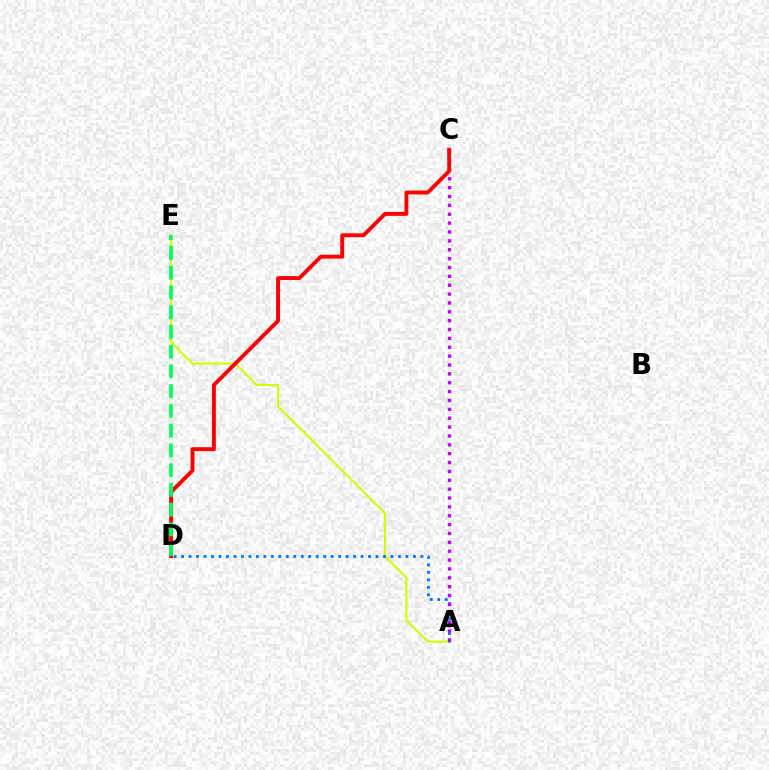{('A', 'E'): [{'color': '#d1ff00', 'line_style': 'solid', 'thickness': 1.52}], ('A', 'D'): [{'color': '#0074ff', 'line_style': 'dotted', 'thickness': 2.03}], ('A', 'C'): [{'color': '#b900ff', 'line_style': 'dotted', 'thickness': 2.41}], ('C', 'D'): [{'color': '#ff0000', 'line_style': 'solid', 'thickness': 2.8}], ('D', 'E'): [{'color': '#00ff5c', 'line_style': 'dashed', 'thickness': 2.68}]}